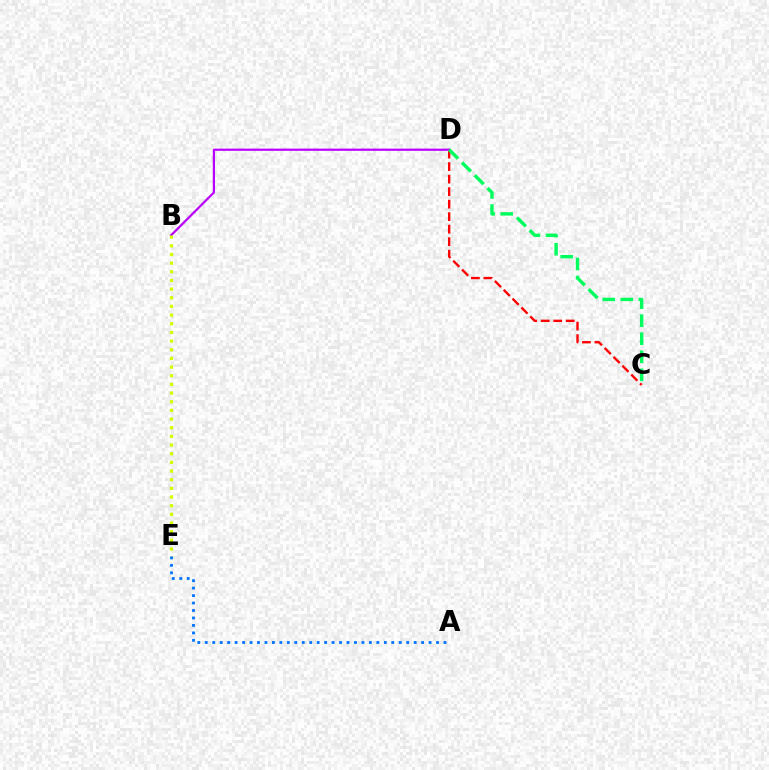{('C', 'D'): [{'color': '#ff0000', 'line_style': 'dashed', 'thickness': 1.7}, {'color': '#00ff5c', 'line_style': 'dashed', 'thickness': 2.45}], ('B', 'D'): [{'color': '#b900ff', 'line_style': 'solid', 'thickness': 1.59}], ('B', 'E'): [{'color': '#d1ff00', 'line_style': 'dotted', 'thickness': 2.35}], ('A', 'E'): [{'color': '#0074ff', 'line_style': 'dotted', 'thickness': 2.03}]}